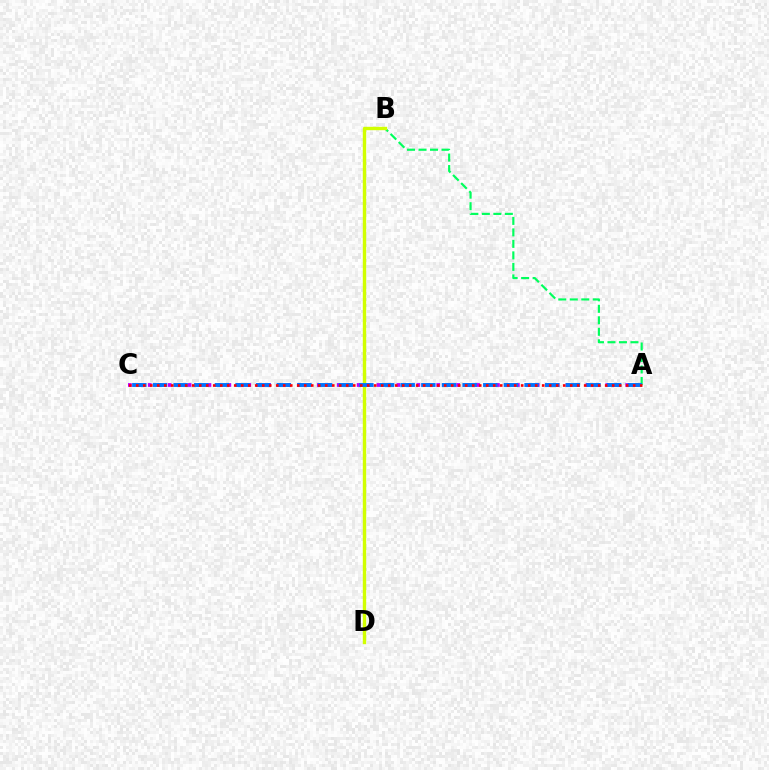{('A', 'B'): [{'color': '#00ff5c', 'line_style': 'dashed', 'thickness': 1.56}], ('A', 'C'): [{'color': '#b900ff', 'line_style': 'dotted', 'thickness': 2.7}, {'color': '#0074ff', 'line_style': 'dashed', 'thickness': 2.8}, {'color': '#ff0000', 'line_style': 'dotted', 'thickness': 1.9}], ('B', 'D'): [{'color': '#d1ff00', 'line_style': 'solid', 'thickness': 2.44}]}